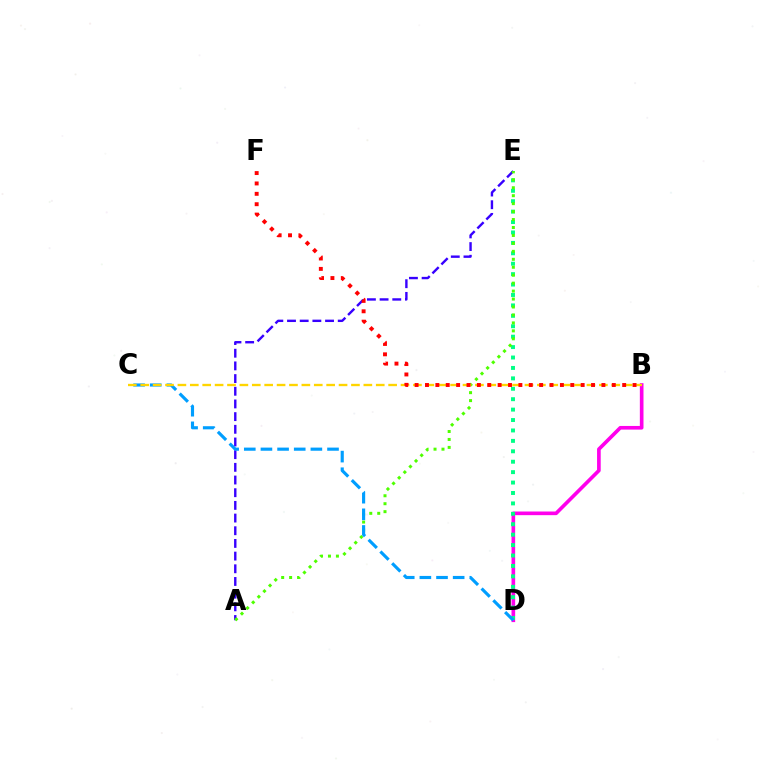{('B', 'D'): [{'color': '#ff00ed', 'line_style': 'solid', 'thickness': 2.63}], ('D', 'E'): [{'color': '#00ff86', 'line_style': 'dotted', 'thickness': 2.83}], ('A', 'E'): [{'color': '#3700ff', 'line_style': 'dashed', 'thickness': 1.72}, {'color': '#4fff00', 'line_style': 'dotted', 'thickness': 2.16}], ('C', 'D'): [{'color': '#009eff', 'line_style': 'dashed', 'thickness': 2.26}], ('B', 'C'): [{'color': '#ffd500', 'line_style': 'dashed', 'thickness': 1.68}], ('B', 'F'): [{'color': '#ff0000', 'line_style': 'dotted', 'thickness': 2.82}]}